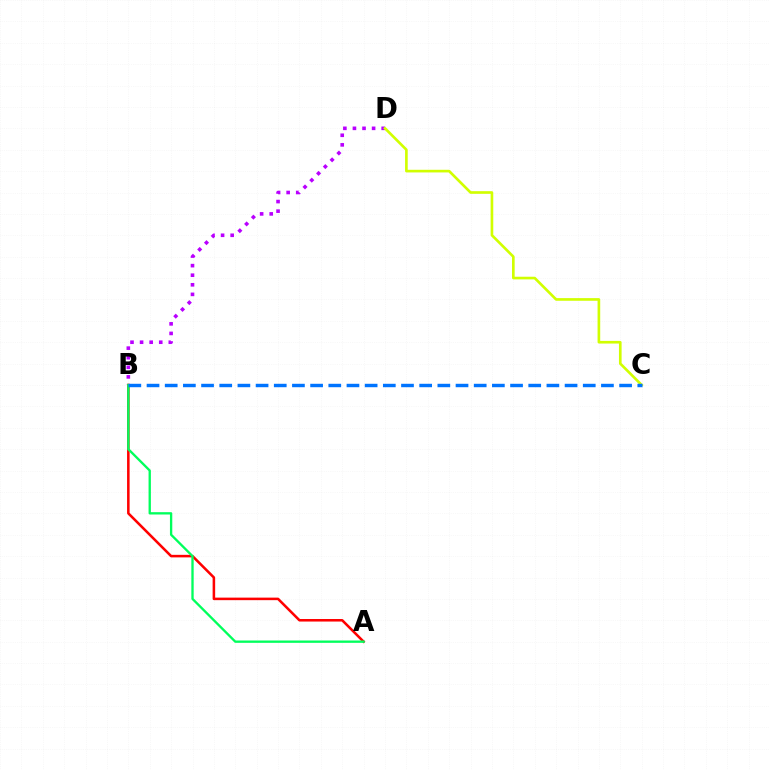{('A', 'B'): [{'color': '#ff0000', 'line_style': 'solid', 'thickness': 1.83}, {'color': '#00ff5c', 'line_style': 'solid', 'thickness': 1.68}], ('B', 'D'): [{'color': '#b900ff', 'line_style': 'dotted', 'thickness': 2.6}], ('C', 'D'): [{'color': '#d1ff00', 'line_style': 'solid', 'thickness': 1.91}], ('B', 'C'): [{'color': '#0074ff', 'line_style': 'dashed', 'thickness': 2.47}]}